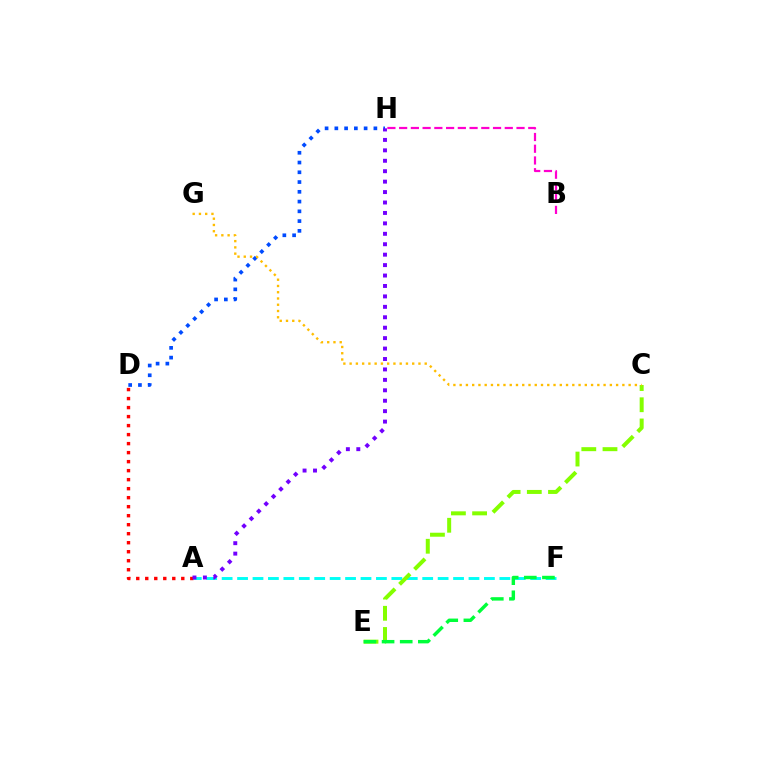{('A', 'F'): [{'color': '#00fff6', 'line_style': 'dashed', 'thickness': 2.1}], ('D', 'H'): [{'color': '#004bff', 'line_style': 'dotted', 'thickness': 2.65}], ('C', 'E'): [{'color': '#84ff00', 'line_style': 'dashed', 'thickness': 2.88}], ('C', 'G'): [{'color': '#ffbd00', 'line_style': 'dotted', 'thickness': 1.7}], ('A', 'D'): [{'color': '#ff0000', 'line_style': 'dotted', 'thickness': 2.45}], ('A', 'H'): [{'color': '#7200ff', 'line_style': 'dotted', 'thickness': 2.83}], ('B', 'H'): [{'color': '#ff00cf', 'line_style': 'dashed', 'thickness': 1.59}], ('E', 'F'): [{'color': '#00ff39', 'line_style': 'dashed', 'thickness': 2.46}]}